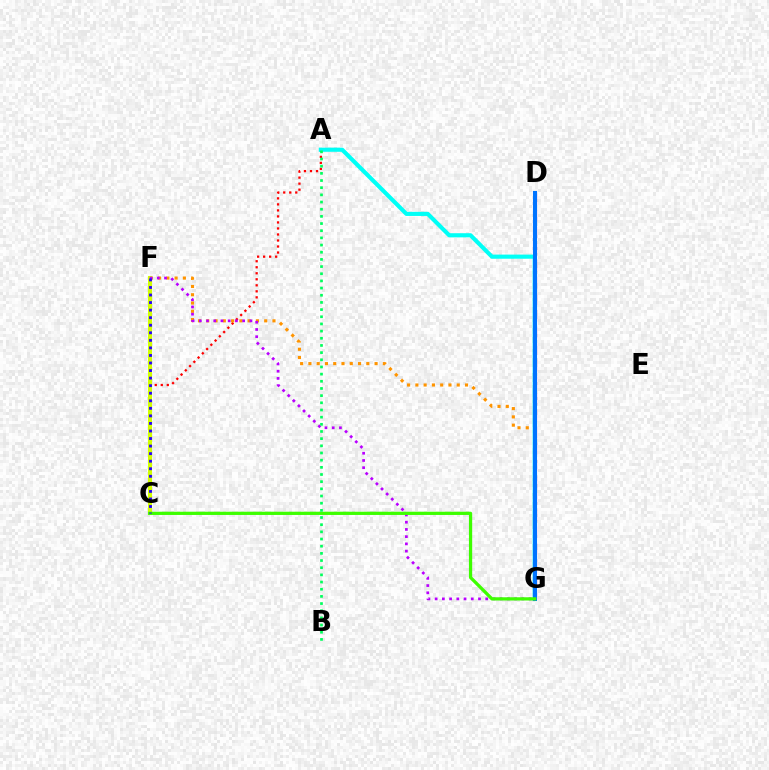{('A', 'C'): [{'color': '#ff0000', 'line_style': 'dotted', 'thickness': 1.64}], ('F', 'G'): [{'color': '#ff9400', 'line_style': 'dotted', 'thickness': 2.25}, {'color': '#b900ff', 'line_style': 'dotted', 'thickness': 1.96}], ('C', 'F'): [{'color': '#d1ff00', 'line_style': 'solid', 'thickness': 2.93}, {'color': '#2500ff', 'line_style': 'dotted', 'thickness': 2.05}], ('D', 'G'): [{'color': '#ff00ac', 'line_style': 'dashed', 'thickness': 2.26}, {'color': '#0074ff', 'line_style': 'solid', 'thickness': 2.93}], ('A', 'G'): [{'color': '#00fff6', 'line_style': 'solid', 'thickness': 2.97}], ('C', 'G'): [{'color': '#3dff00', 'line_style': 'solid', 'thickness': 2.34}], ('A', 'B'): [{'color': '#00ff5c', 'line_style': 'dotted', 'thickness': 1.95}]}